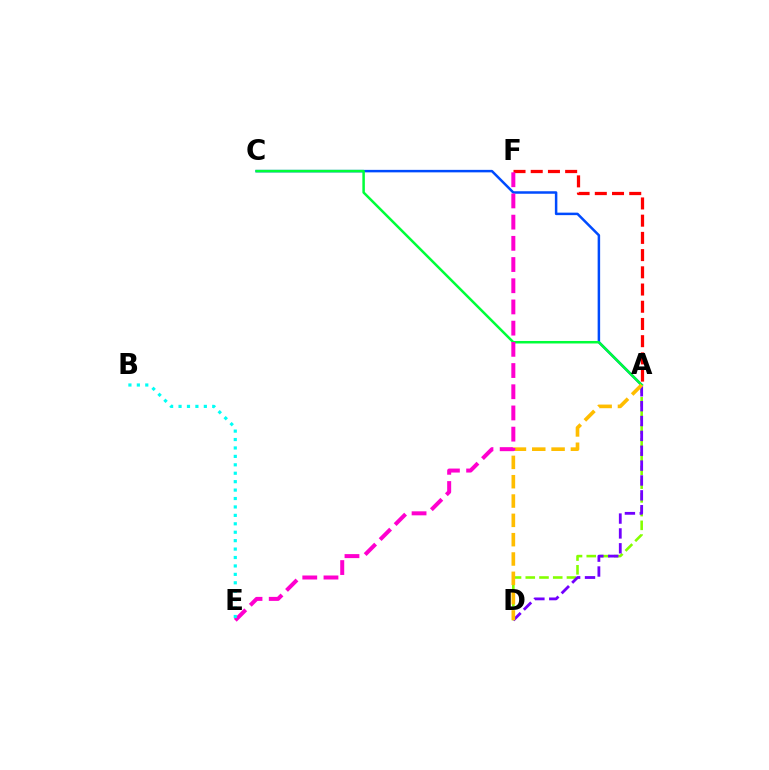{('A', 'C'): [{'color': '#004bff', 'line_style': 'solid', 'thickness': 1.8}, {'color': '#00ff39', 'line_style': 'solid', 'thickness': 1.81}], ('A', 'F'): [{'color': '#ff0000', 'line_style': 'dashed', 'thickness': 2.34}], ('A', 'D'): [{'color': '#84ff00', 'line_style': 'dashed', 'thickness': 1.87}, {'color': '#7200ff', 'line_style': 'dashed', 'thickness': 2.02}, {'color': '#ffbd00', 'line_style': 'dashed', 'thickness': 2.63}], ('E', 'F'): [{'color': '#ff00cf', 'line_style': 'dashed', 'thickness': 2.88}], ('B', 'E'): [{'color': '#00fff6', 'line_style': 'dotted', 'thickness': 2.29}]}